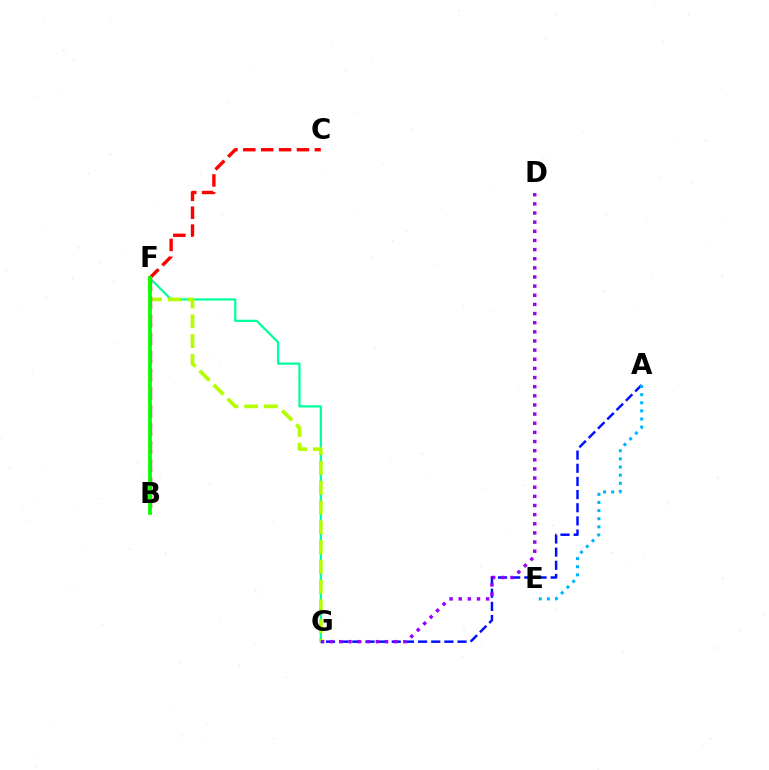{('F', 'G'): [{'color': '#00ff9d', 'line_style': 'solid', 'thickness': 1.61}, {'color': '#b3ff00', 'line_style': 'dashed', 'thickness': 2.69}], ('A', 'G'): [{'color': '#0010ff', 'line_style': 'dashed', 'thickness': 1.79}], ('A', 'E'): [{'color': '#00b5ff', 'line_style': 'dotted', 'thickness': 2.21}], ('C', 'F'): [{'color': '#ff0000', 'line_style': 'dashed', 'thickness': 2.43}], ('B', 'F'): [{'color': '#ffa500', 'line_style': 'dotted', 'thickness': 2.46}, {'color': '#ff00bd', 'line_style': 'dashed', 'thickness': 2.46}, {'color': '#08ff00', 'line_style': 'solid', 'thickness': 2.69}], ('D', 'G'): [{'color': '#9b00ff', 'line_style': 'dotted', 'thickness': 2.48}]}